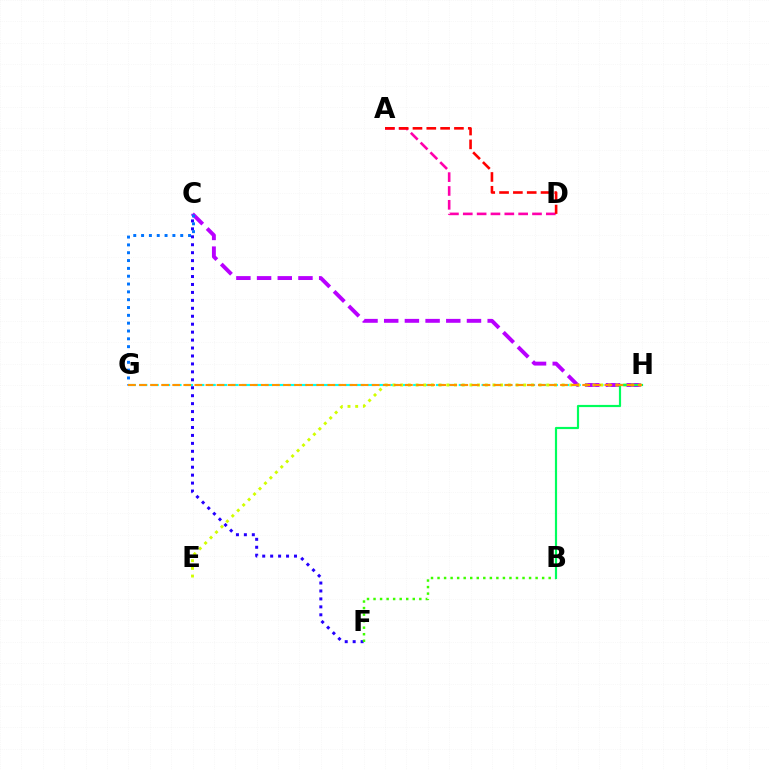{('G', 'H'): [{'color': '#00fff6', 'line_style': 'dashed', 'thickness': 1.55}, {'color': '#ff9400', 'line_style': 'dashed', 'thickness': 1.51}], ('C', 'F'): [{'color': '#2500ff', 'line_style': 'dotted', 'thickness': 2.16}], ('C', 'H'): [{'color': '#b900ff', 'line_style': 'dashed', 'thickness': 2.81}], ('B', 'F'): [{'color': '#3dff00', 'line_style': 'dotted', 'thickness': 1.78}], ('C', 'G'): [{'color': '#0074ff', 'line_style': 'dotted', 'thickness': 2.13}], ('E', 'H'): [{'color': '#d1ff00', 'line_style': 'dotted', 'thickness': 2.09}], ('B', 'H'): [{'color': '#00ff5c', 'line_style': 'solid', 'thickness': 1.57}], ('A', 'D'): [{'color': '#ff00ac', 'line_style': 'dashed', 'thickness': 1.88}, {'color': '#ff0000', 'line_style': 'dashed', 'thickness': 1.88}]}